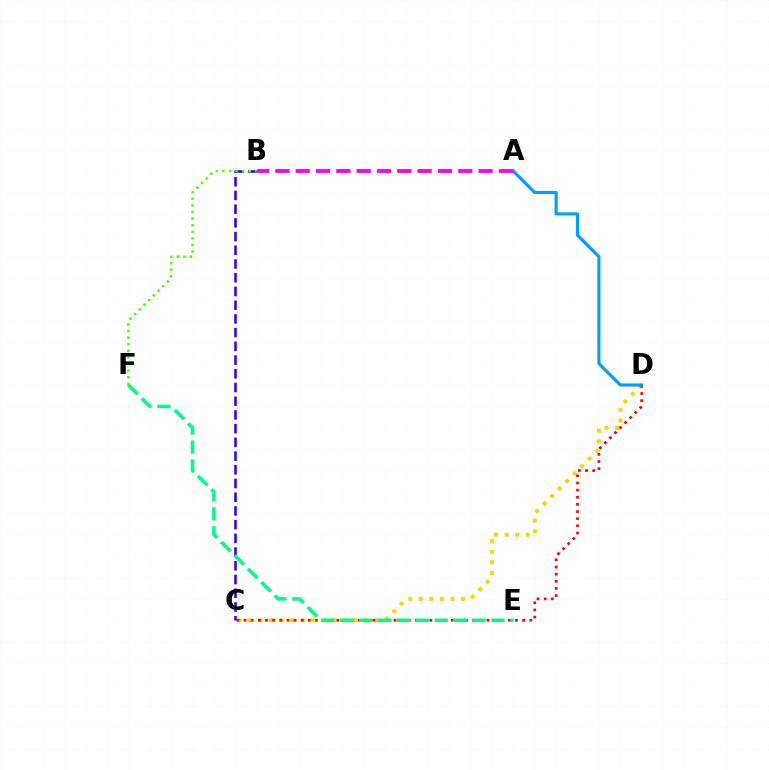{('C', 'D'): [{'color': '#ffd500', 'line_style': 'dotted', 'thickness': 2.87}, {'color': '#ff0000', 'line_style': 'dotted', 'thickness': 1.94}], ('B', 'C'): [{'color': '#3700ff', 'line_style': 'dashed', 'thickness': 1.86}], ('A', 'D'): [{'color': '#009eff', 'line_style': 'solid', 'thickness': 2.25}], ('A', 'B'): [{'color': '#ff00ed', 'line_style': 'dashed', 'thickness': 2.76}], ('E', 'F'): [{'color': '#00ff86', 'line_style': 'dashed', 'thickness': 2.57}], ('B', 'F'): [{'color': '#4fff00', 'line_style': 'dotted', 'thickness': 1.79}]}